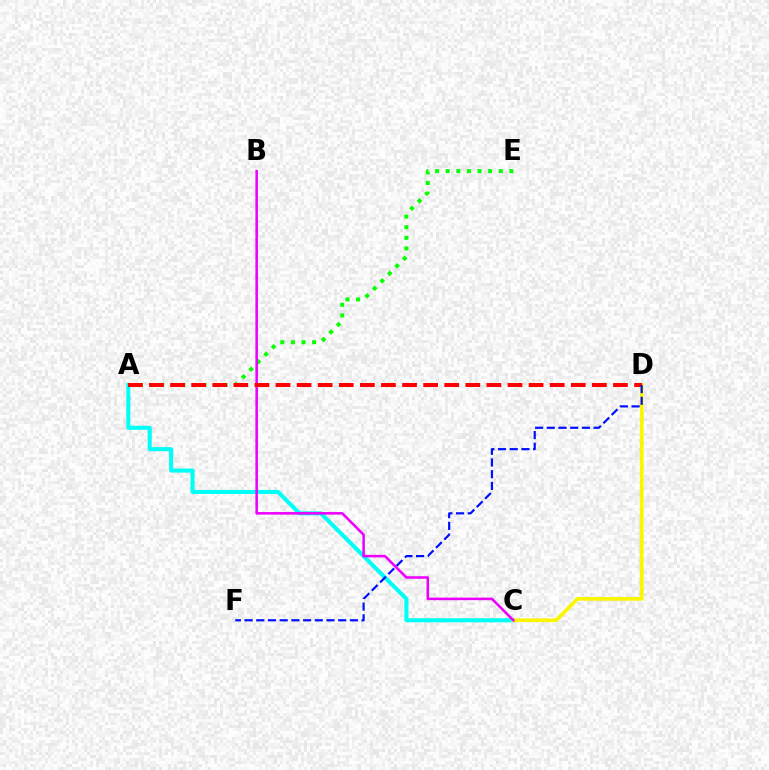{('A', 'E'): [{'color': '#08ff00', 'line_style': 'dotted', 'thickness': 2.88}], ('A', 'C'): [{'color': '#00fff6', 'line_style': 'solid', 'thickness': 2.93}], ('C', 'D'): [{'color': '#fcf500', 'line_style': 'solid', 'thickness': 2.66}], ('B', 'C'): [{'color': '#ee00ff', 'line_style': 'solid', 'thickness': 1.84}], ('A', 'D'): [{'color': '#ff0000', 'line_style': 'dashed', 'thickness': 2.87}], ('D', 'F'): [{'color': '#0010ff', 'line_style': 'dashed', 'thickness': 1.59}]}